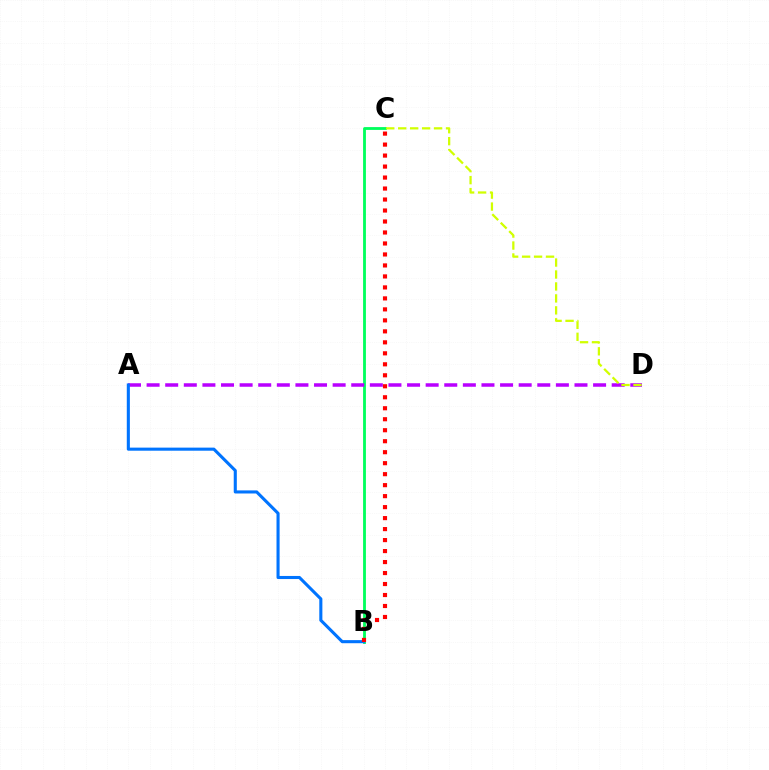{('B', 'C'): [{'color': '#00ff5c', 'line_style': 'solid', 'thickness': 2.03}, {'color': '#ff0000', 'line_style': 'dotted', 'thickness': 2.98}], ('A', 'D'): [{'color': '#b900ff', 'line_style': 'dashed', 'thickness': 2.53}], ('C', 'D'): [{'color': '#d1ff00', 'line_style': 'dashed', 'thickness': 1.62}], ('A', 'B'): [{'color': '#0074ff', 'line_style': 'solid', 'thickness': 2.22}]}